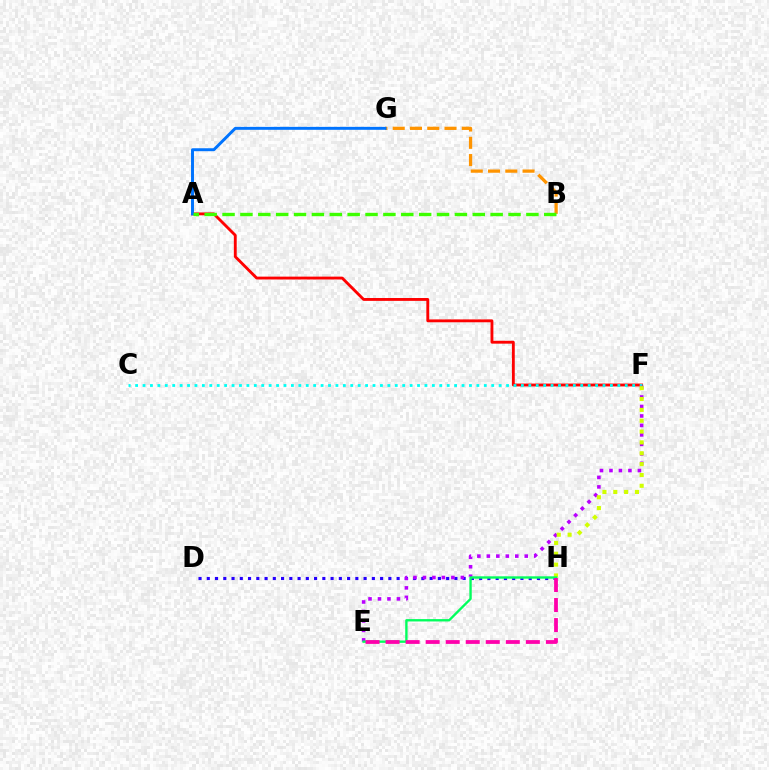{('D', 'H'): [{'color': '#2500ff', 'line_style': 'dotted', 'thickness': 2.24}], ('A', 'F'): [{'color': '#ff0000', 'line_style': 'solid', 'thickness': 2.06}], ('B', 'G'): [{'color': '#ff9400', 'line_style': 'dashed', 'thickness': 2.34}], ('C', 'F'): [{'color': '#00fff6', 'line_style': 'dotted', 'thickness': 2.02}], ('E', 'F'): [{'color': '#b900ff', 'line_style': 'dotted', 'thickness': 2.58}], ('F', 'H'): [{'color': '#d1ff00', 'line_style': 'dotted', 'thickness': 2.95}], ('A', 'G'): [{'color': '#0074ff', 'line_style': 'solid', 'thickness': 2.13}], ('E', 'H'): [{'color': '#00ff5c', 'line_style': 'solid', 'thickness': 1.7}, {'color': '#ff00ac', 'line_style': 'dashed', 'thickness': 2.72}], ('A', 'B'): [{'color': '#3dff00', 'line_style': 'dashed', 'thickness': 2.43}]}